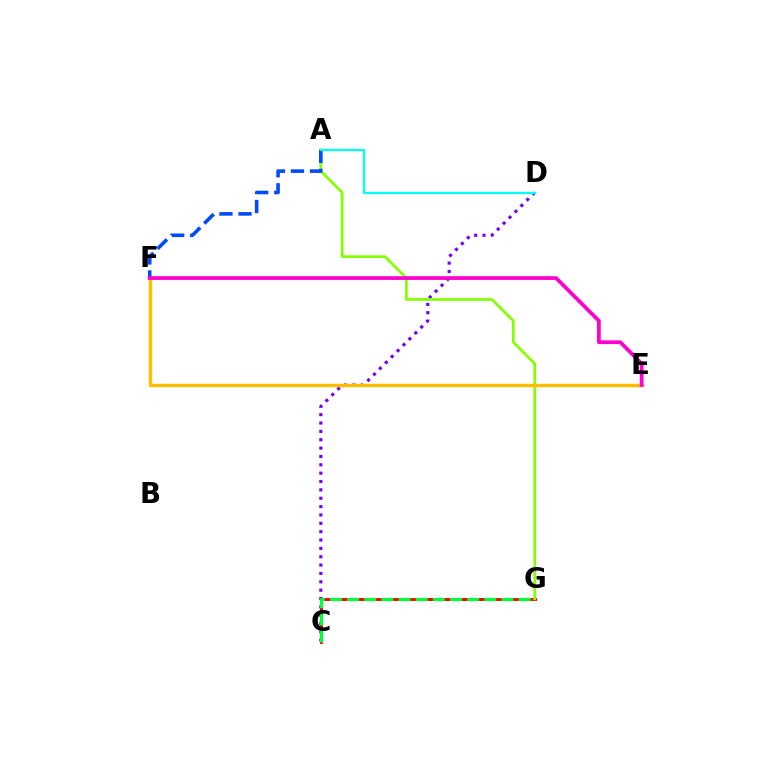{('C', 'G'): [{'color': '#ff0000', 'line_style': 'solid', 'thickness': 2.12}, {'color': '#00ff39', 'line_style': 'dashed', 'thickness': 2.33}], ('C', 'D'): [{'color': '#7200ff', 'line_style': 'dotted', 'thickness': 2.27}], ('A', 'G'): [{'color': '#84ff00', 'line_style': 'solid', 'thickness': 1.96}], ('A', 'F'): [{'color': '#004bff', 'line_style': 'dashed', 'thickness': 2.59}], ('E', 'F'): [{'color': '#ffbd00', 'line_style': 'solid', 'thickness': 2.48}, {'color': '#ff00cf', 'line_style': 'solid', 'thickness': 2.69}], ('A', 'D'): [{'color': '#00fff6', 'line_style': 'solid', 'thickness': 1.61}]}